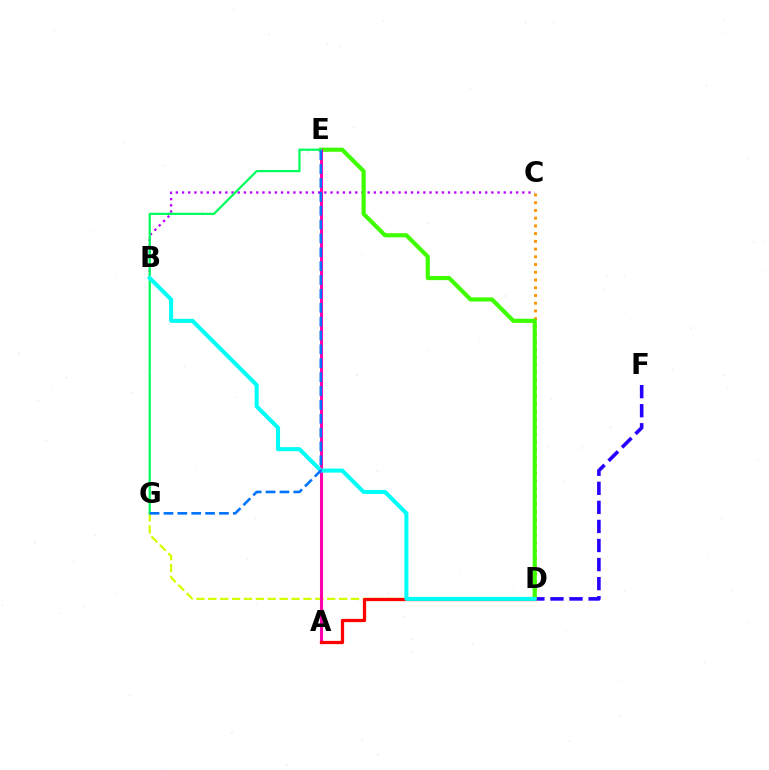{('D', 'G'): [{'color': '#d1ff00', 'line_style': 'dashed', 'thickness': 1.62}], ('D', 'F'): [{'color': '#2500ff', 'line_style': 'dashed', 'thickness': 2.59}], ('C', 'D'): [{'color': '#ff9400', 'line_style': 'dotted', 'thickness': 2.1}], ('B', 'C'): [{'color': '#b900ff', 'line_style': 'dotted', 'thickness': 1.68}], ('D', 'E'): [{'color': '#3dff00', 'line_style': 'solid', 'thickness': 2.98}], ('A', 'E'): [{'color': '#ff00ac', 'line_style': 'solid', 'thickness': 2.2}], ('E', 'G'): [{'color': '#00ff5c', 'line_style': 'solid', 'thickness': 1.61}, {'color': '#0074ff', 'line_style': 'dashed', 'thickness': 1.88}], ('A', 'D'): [{'color': '#ff0000', 'line_style': 'solid', 'thickness': 2.34}], ('B', 'D'): [{'color': '#00fff6', 'line_style': 'solid', 'thickness': 2.91}]}